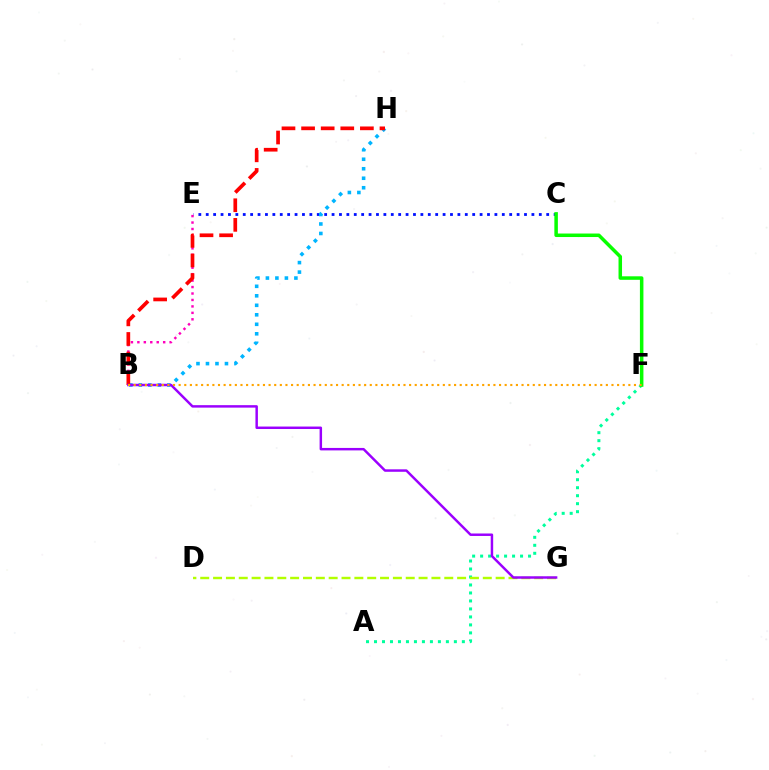{('A', 'F'): [{'color': '#00ff9d', 'line_style': 'dotted', 'thickness': 2.17}], ('C', 'E'): [{'color': '#0010ff', 'line_style': 'dotted', 'thickness': 2.01}], ('D', 'G'): [{'color': '#b3ff00', 'line_style': 'dashed', 'thickness': 1.74}], ('B', 'H'): [{'color': '#00b5ff', 'line_style': 'dotted', 'thickness': 2.58}, {'color': '#ff0000', 'line_style': 'dashed', 'thickness': 2.66}], ('C', 'F'): [{'color': '#08ff00', 'line_style': 'solid', 'thickness': 2.53}], ('B', 'E'): [{'color': '#ff00bd', 'line_style': 'dotted', 'thickness': 1.75}], ('B', 'G'): [{'color': '#9b00ff', 'line_style': 'solid', 'thickness': 1.78}], ('B', 'F'): [{'color': '#ffa500', 'line_style': 'dotted', 'thickness': 1.53}]}